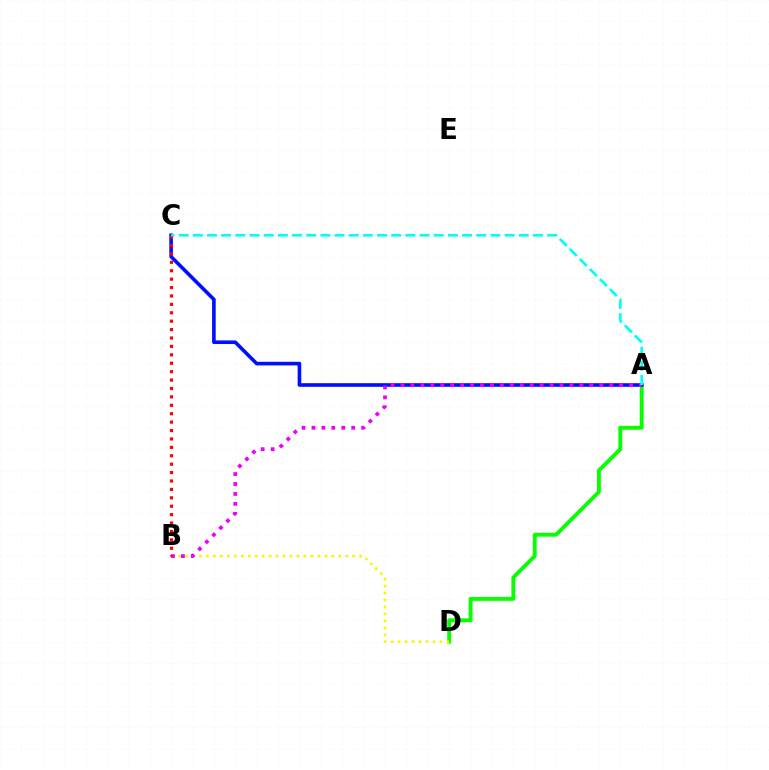{('A', 'D'): [{'color': '#08ff00', 'line_style': 'solid', 'thickness': 2.8}], ('A', 'C'): [{'color': '#0010ff', 'line_style': 'solid', 'thickness': 2.6}, {'color': '#00fff6', 'line_style': 'dashed', 'thickness': 1.93}], ('B', 'D'): [{'color': '#fcf500', 'line_style': 'dotted', 'thickness': 1.89}], ('A', 'B'): [{'color': '#ee00ff', 'line_style': 'dotted', 'thickness': 2.7}], ('B', 'C'): [{'color': '#ff0000', 'line_style': 'dotted', 'thickness': 2.29}]}